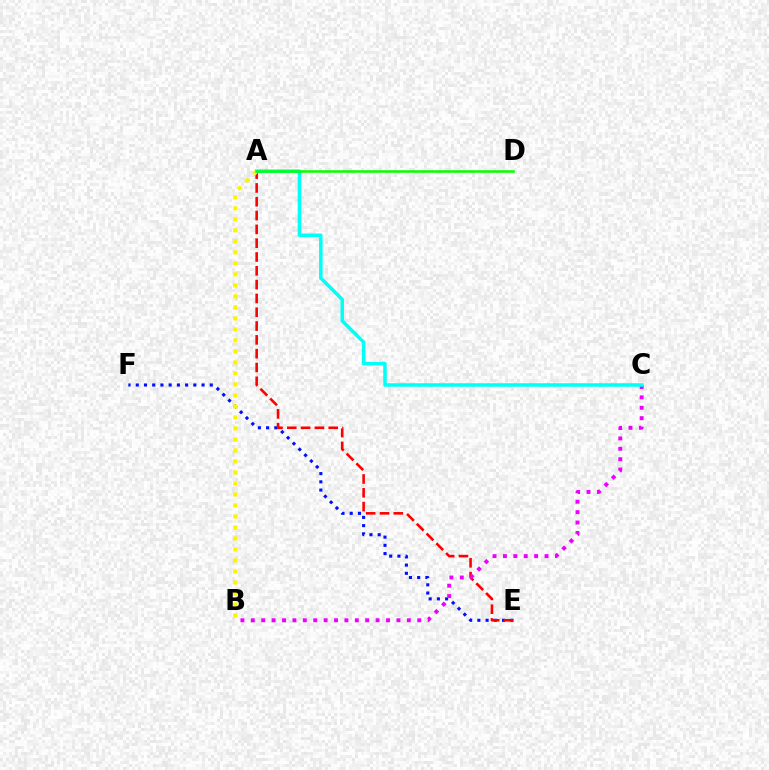{('E', 'F'): [{'color': '#0010ff', 'line_style': 'dotted', 'thickness': 2.23}], ('A', 'E'): [{'color': '#ff0000', 'line_style': 'dashed', 'thickness': 1.88}], ('A', 'B'): [{'color': '#fcf500', 'line_style': 'dotted', 'thickness': 2.99}], ('B', 'C'): [{'color': '#ee00ff', 'line_style': 'dotted', 'thickness': 2.83}], ('A', 'C'): [{'color': '#00fff6', 'line_style': 'solid', 'thickness': 2.52}], ('A', 'D'): [{'color': '#08ff00', 'line_style': 'solid', 'thickness': 1.84}]}